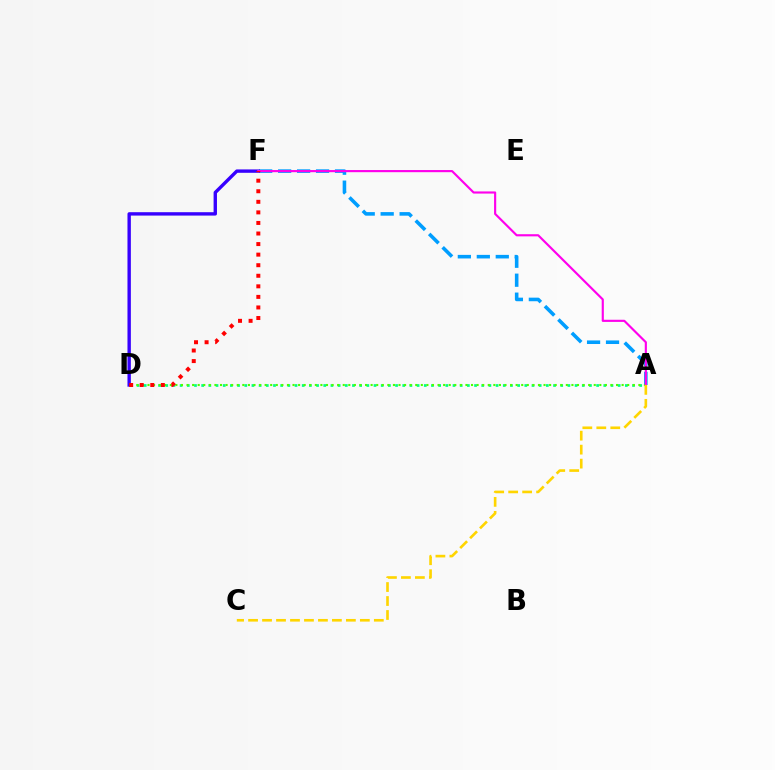{('A', 'F'): [{'color': '#009eff', 'line_style': 'dashed', 'thickness': 2.58}, {'color': '#ff00ed', 'line_style': 'solid', 'thickness': 1.55}], ('A', 'D'): [{'color': '#00ff86', 'line_style': 'dotted', 'thickness': 1.95}, {'color': '#4fff00', 'line_style': 'dotted', 'thickness': 1.52}], ('D', 'F'): [{'color': '#3700ff', 'line_style': 'solid', 'thickness': 2.43}, {'color': '#ff0000', 'line_style': 'dotted', 'thickness': 2.87}], ('A', 'C'): [{'color': '#ffd500', 'line_style': 'dashed', 'thickness': 1.9}]}